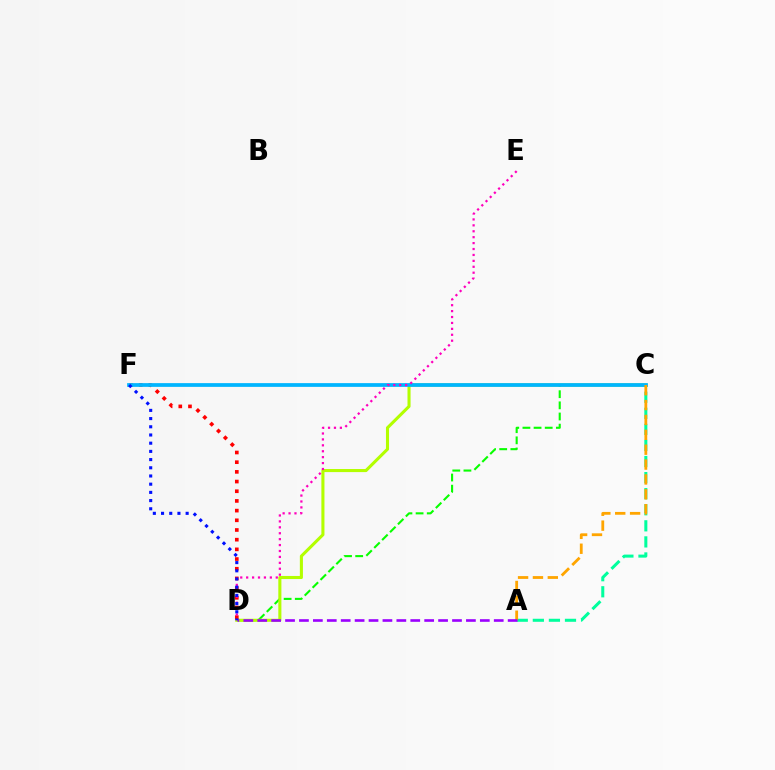{('C', 'D'): [{'color': '#08ff00', 'line_style': 'dashed', 'thickness': 1.51}, {'color': '#b3ff00', 'line_style': 'solid', 'thickness': 2.22}], ('D', 'F'): [{'color': '#ff0000', 'line_style': 'dotted', 'thickness': 2.63}, {'color': '#0010ff', 'line_style': 'dotted', 'thickness': 2.23}], ('A', 'C'): [{'color': '#00ff9d', 'line_style': 'dashed', 'thickness': 2.18}, {'color': '#ffa500', 'line_style': 'dashed', 'thickness': 2.02}], ('C', 'F'): [{'color': '#00b5ff', 'line_style': 'solid', 'thickness': 2.69}], ('D', 'E'): [{'color': '#ff00bd', 'line_style': 'dotted', 'thickness': 1.61}], ('A', 'D'): [{'color': '#9b00ff', 'line_style': 'dashed', 'thickness': 1.89}]}